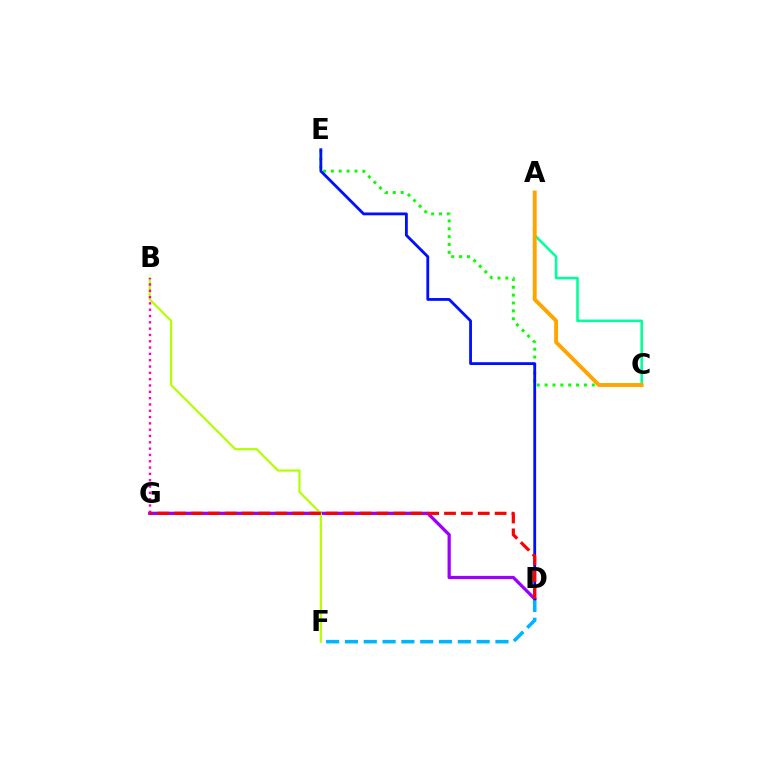{('D', 'G'): [{'color': '#9b00ff', 'line_style': 'solid', 'thickness': 2.34}, {'color': '#ff0000', 'line_style': 'dashed', 'thickness': 2.29}], ('D', 'F'): [{'color': '#00b5ff', 'line_style': 'dashed', 'thickness': 2.56}], ('C', 'E'): [{'color': '#08ff00', 'line_style': 'dotted', 'thickness': 2.14}], ('B', 'F'): [{'color': '#b3ff00', 'line_style': 'solid', 'thickness': 1.58}], ('D', 'E'): [{'color': '#0010ff', 'line_style': 'solid', 'thickness': 2.03}], ('B', 'G'): [{'color': '#ff00bd', 'line_style': 'dotted', 'thickness': 1.72}], ('A', 'C'): [{'color': '#00ff9d', 'line_style': 'solid', 'thickness': 1.85}, {'color': '#ffa500', 'line_style': 'solid', 'thickness': 2.81}]}